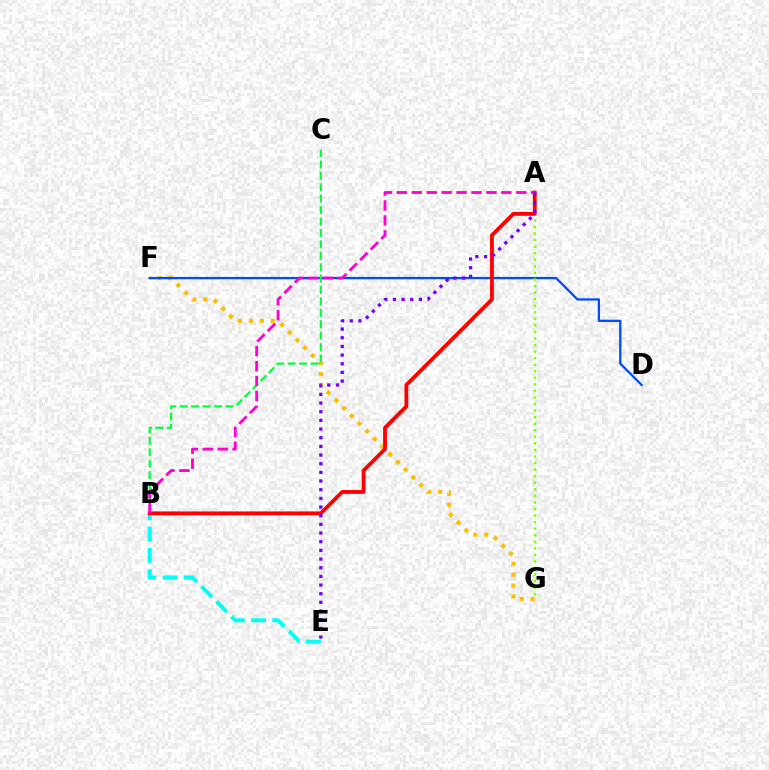{('B', 'E'): [{'color': '#00fff6', 'line_style': 'dashed', 'thickness': 2.89}], ('F', 'G'): [{'color': '#ffbd00', 'line_style': 'dotted', 'thickness': 2.96}], ('D', 'F'): [{'color': '#004bff', 'line_style': 'solid', 'thickness': 1.64}], ('B', 'C'): [{'color': '#00ff39', 'line_style': 'dashed', 'thickness': 1.55}], ('A', 'G'): [{'color': '#84ff00', 'line_style': 'dotted', 'thickness': 1.78}], ('A', 'B'): [{'color': '#ff0000', 'line_style': 'solid', 'thickness': 2.75}, {'color': '#ff00cf', 'line_style': 'dashed', 'thickness': 2.03}], ('A', 'E'): [{'color': '#7200ff', 'line_style': 'dotted', 'thickness': 2.35}]}